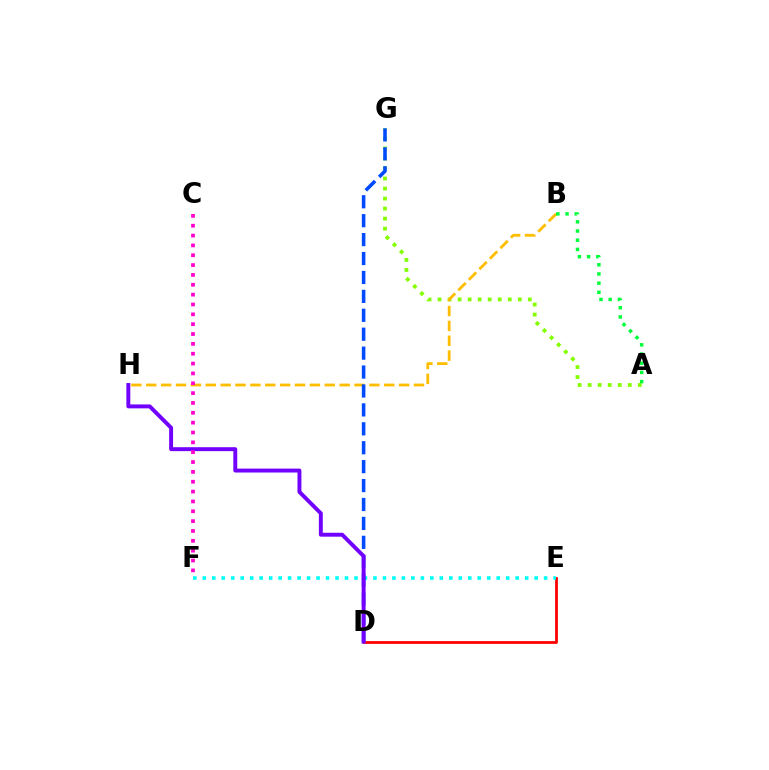{('A', 'G'): [{'color': '#84ff00', 'line_style': 'dotted', 'thickness': 2.72}], ('D', 'E'): [{'color': '#ff0000', 'line_style': 'solid', 'thickness': 2.0}], ('B', 'H'): [{'color': '#ffbd00', 'line_style': 'dashed', 'thickness': 2.02}], ('E', 'F'): [{'color': '#00fff6', 'line_style': 'dotted', 'thickness': 2.58}], ('A', 'B'): [{'color': '#00ff39', 'line_style': 'dotted', 'thickness': 2.5}], ('D', 'G'): [{'color': '#004bff', 'line_style': 'dashed', 'thickness': 2.57}], ('D', 'H'): [{'color': '#7200ff', 'line_style': 'solid', 'thickness': 2.82}], ('C', 'F'): [{'color': '#ff00cf', 'line_style': 'dotted', 'thickness': 2.68}]}